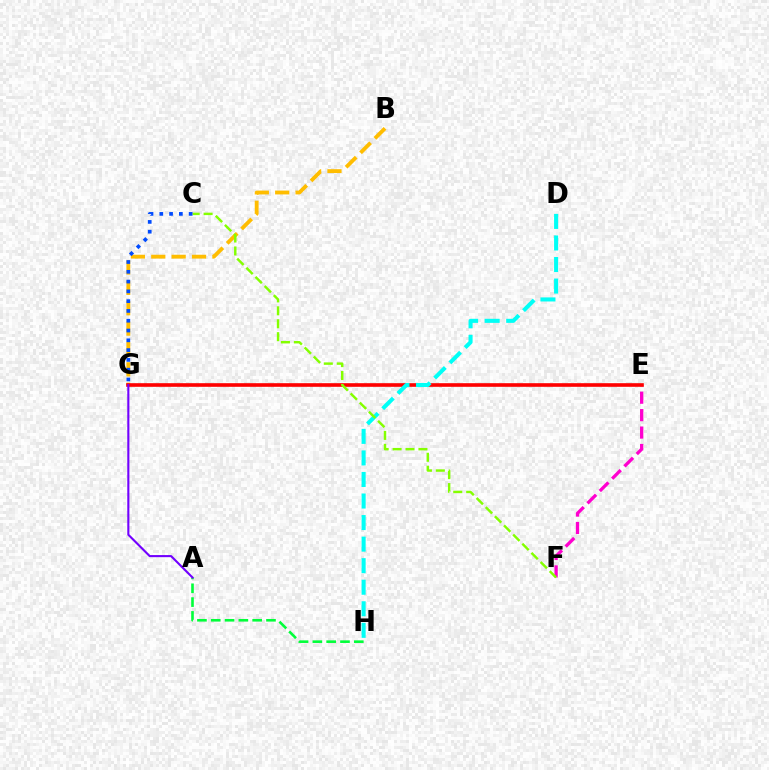{('E', 'F'): [{'color': '#ff00cf', 'line_style': 'dashed', 'thickness': 2.37}], ('B', 'G'): [{'color': '#ffbd00', 'line_style': 'dashed', 'thickness': 2.77}], ('A', 'H'): [{'color': '#00ff39', 'line_style': 'dashed', 'thickness': 1.88}], ('E', 'G'): [{'color': '#ff0000', 'line_style': 'solid', 'thickness': 2.61}], ('D', 'H'): [{'color': '#00fff6', 'line_style': 'dashed', 'thickness': 2.93}], ('C', 'F'): [{'color': '#84ff00', 'line_style': 'dashed', 'thickness': 1.76}], ('A', 'G'): [{'color': '#7200ff', 'line_style': 'solid', 'thickness': 1.52}], ('C', 'G'): [{'color': '#004bff', 'line_style': 'dotted', 'thickness': 2.66}]}